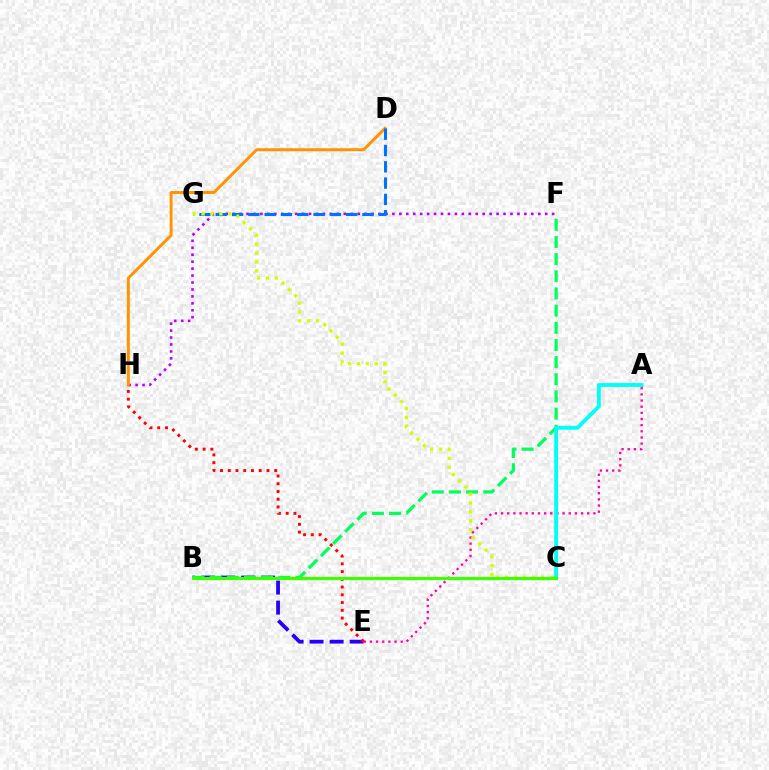{('B', 'E'): [{'color': '#2500ff', 'line_style': 'dashed', 'thickness': 2.72}], ('B', 'F'): [{'color': '#00ff5c', 'line_style': 'dashed', 'thickness': 2.33}], ('A', 'E'): [{'color': '#ff00ac', 'line_style': 'dotted', 'thickness': 1.67}], ('F', 'H'): [{'color': '#b900ff', 'line_style': 'dotted', 'thickness': 1.89}], ('D', 'H'): [{'color': '#ff9400', 'line_style': 'solid', 'thickness': 2.13}], ('D', 'G'): [{'color': '#0074ff', 'line_style': 'dashed', 'thickness': 2.21}], ('A', 'C'): [{'color': '#00fff6', 'line_style': 'solid', 'thickness': 2.76}], ('E', 'H'): [{'color': '#ff0000', 'line_style': 'dotted', 'thickness': 2.11}], ('C', 'G'): [{'color': '#d1ff00', 'line_style': 'dotted', 'thickness': 2.42}], ('B', 'C'): [{'color': '#3dff00', 'line_style': 'solid', 'thickness': 2.28}]}